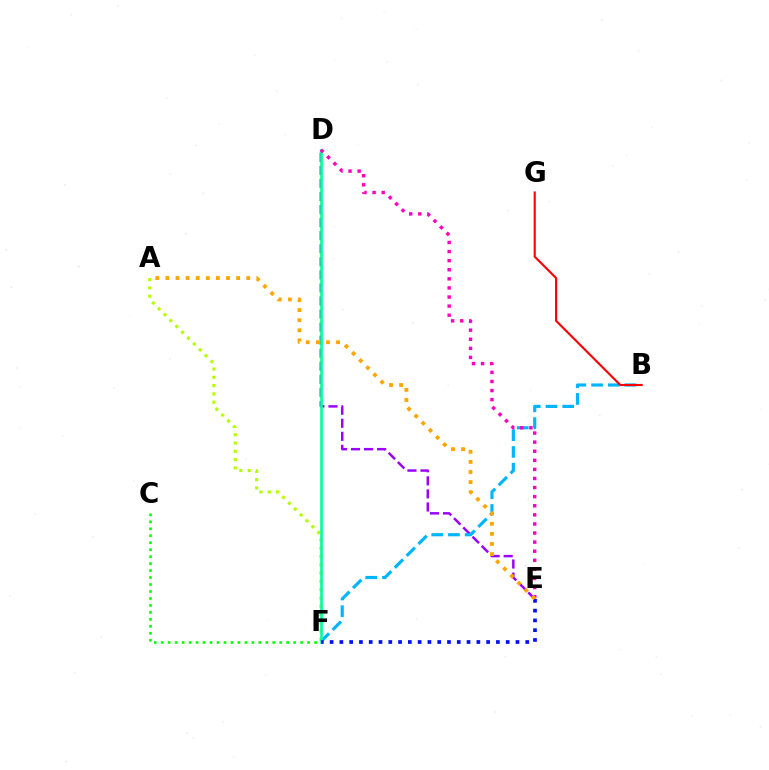{('D', 'E'): [{'color': '#9b00ff', 'line_style': 'dashed', 'thickness': 1.77}, {'color': '#ff00bd', 'line_style': 'dotted', 'thickness': 2.47}], ('A', 'F'): [{'color': '#b3ff00', 'line_style': 'dotted', 'thickness': 2.25}], ('B', 'F'): [{'color': '#00b5ff', 'line_style': 'dashed', 'thickness': 2.27}], ('D', 'F'): [{'color': '#00ff9d', 'line_style': 'solid', 'thickness': 1.91}], ('C', 'F'): [{'color': '#08ff00', 'line_style': 'dotted', 'thickness': 1.89}], ('E', 'F'): [{'color': '#0010ff', 'line_style': 'dotted', 'thickness': 2.66}], ('B', 'G'): [{'color': '#ff0000', 'line_style': 'solid', 'thickness': 1.53}], ('A', 'E'): [{'color': '#ffa500', 'line_style': 'dotted', 'thickness': 2.75}]}